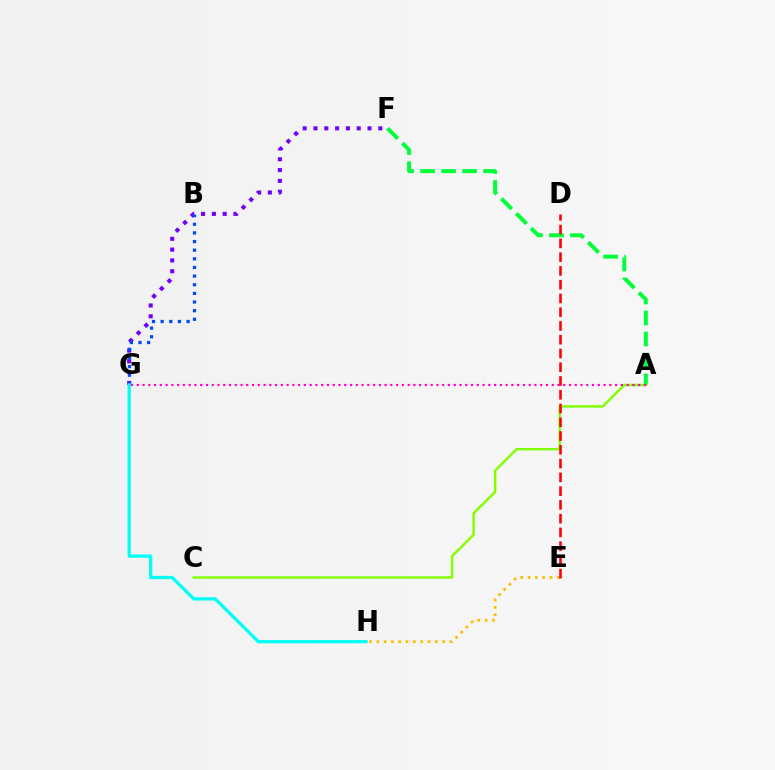{('A', 'F'): [{'color': '#00ff39', 'line_style': 'dashed', 'thickness': 2.85}], ('A', 'C'): [{'color': '#84ff00', 'line_style': 'solid', 'thickness': 1.77}], ('F', 'G'): [{'color': '#7200ff', 'line_style': 'dotted', 'thickness': 2.94}], ('B', 'G'): [{'color': '#004bff', 'line_style': 'dotted', 'thickness': 2.35}], ('A', 'G'): [{'color': '#ff00cf', 'line_style': 'dotted', 'thickness': 1.57}], ('G', 'H'): [{'color': '#00fff6', 'line_style': 'solid', 'thickness': 2.34}], ('E', 'H'): [{'color': '#ffbd00', 'line_style': 'dotted', 'thickness': 1.99}], ('D', 'E'): [{'color': '#ff0000', 'line_style': 'dashed', 'thickness': 1.87}]}